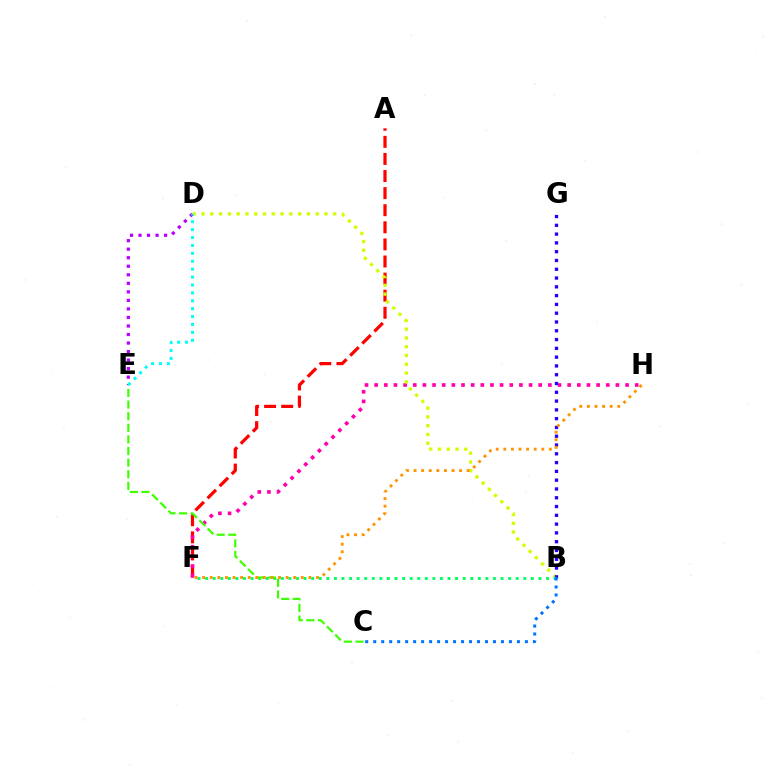{('A', 'F'): [{'color': '#ff0000', 'line_style': 'dashed', 'thickness': 2.32}], ('F', 'H'): [{'color': '#ff00ac', 'line_style': 'dotted', 'thickness': 2.62}, {'color': '#ff9400', 'line_style': 'dotted', 'thickness': 2.06}], ('B', 'D'): [{'color': '#d1ff00', 'line_style': 'dotted', 'thickness': 2.39}], ('B', 'G'): [{'color': '#2500ff', 'line_style': 'dotted', 'thickness': 2.39}], ('B', 'F'): [{'color': '#00ff5c', 'line_style': 'dotted', 'thickness': 2.06}], ('D', 'E'): [{'color': '#b900ff', 'line_style': 'dotted', 'thickness': 2.32}, {'color': '#00fff6', 'line_style': 'dotted', 'thickness': 2.15}], ('C', 'E'): [{'color': '#3dff00', 'line_style': 'dashed', 'thickness': 1.58}], ('B', 'C'): [{'color': '#0074ff', 'line_style': 'dotted', 'thickness': 2.17}]}